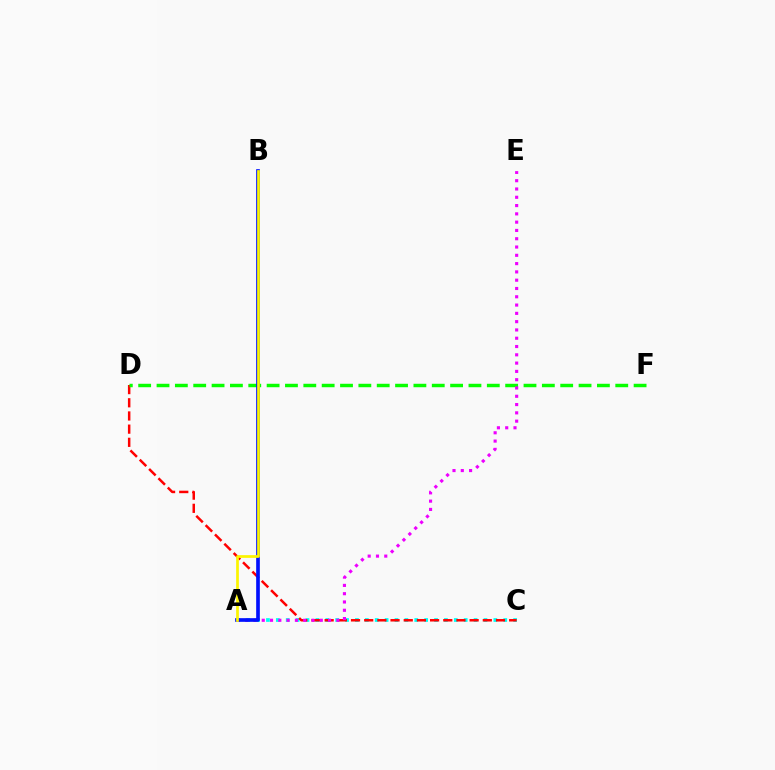{('A', 'C'): [{'color': '#00fff6', 'line_style': 'dotted', 'thickness': 2.69}], ('C', 'D'): [{'color': '#ff0000', 'line_style': 'dashed', 'thickness': 1.79}], ('D', 'F'): [{'color': '#08ff00', 'line_style': 'dashed', 'thickness': 2.49}], ('A', 'E'): [{'color': '#ee00ff', 'line_style': 'dotted', 'thickness': 2.25}], ('A', 'B'): [{'color': '#0010ff', 'line_style': 'solid', 'thickness': 2.63}, {'color': '#fcf500', 'line_style': 'solid', 'thickness': 1.95}]}